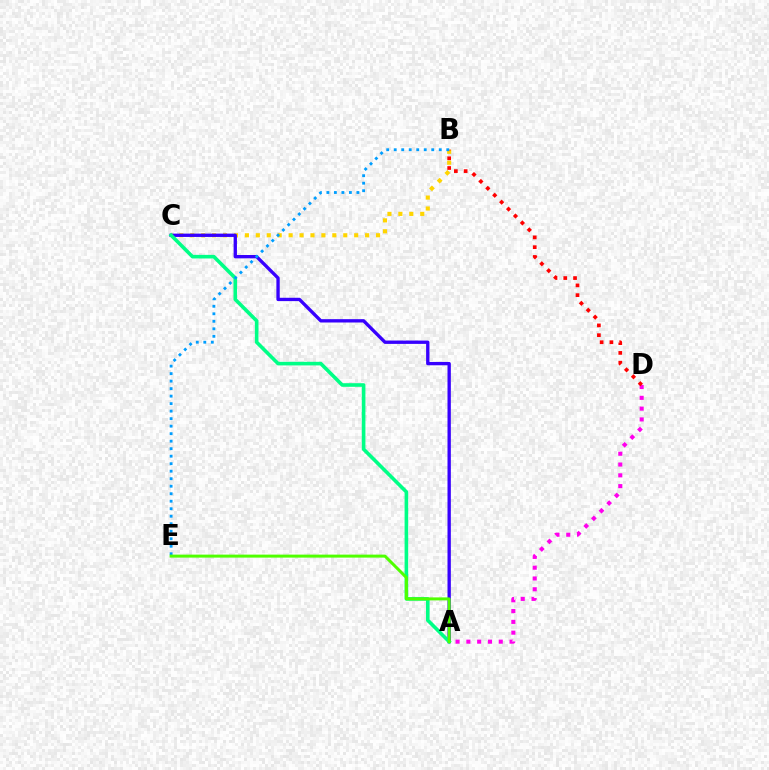{('B', 'C'): [{'color': '#ffd500', 'line_style': 'dotted', 'thickness': 2.97}], ('A', 'D'): [{'color': '#ff00ed', 'line_style': 'dotted', 'thickness': 2.93}], ('A', 'C'): [{'color': '#3700ff', 'line_style': 'solid', 'thickness': 2.4}, {'color': '#00ff86', 'line_style': 'solid', 'thickness': 2.6}], ('B', 'D'): [{'color': '#ff0000', 'line_style': 'dotted', 'thickness': 2.66}], ('B', 'E'): [{'color': '#009eff', 'line_style': 'dotted', 'thickness': 2.04}], ('A', 'E'): [{'color': '#4fff00', 'line_style': 'solid', 'thickness': 2.15}]}